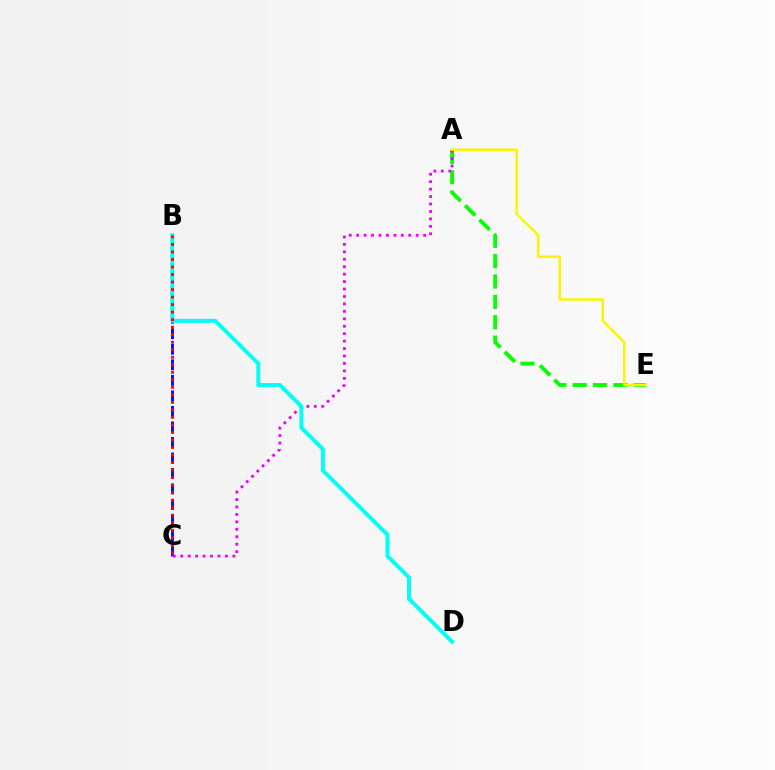{('A', 'E'): [{'color': '#08ff00', 'line_style': 'dashed', 'thickness': 2.77}, {'color': '#fcf500', 'line_style': 'solid', 'thickness': 1.77}], ('B', 'C'): [{'color': '#0010ff', 'line_style': 'dashed', 'thickness': 2.11}, {'color': '#ff0000', 'line_style': 'dotted', 'thickness': 2.04}], ('A', 'C'): [{'color': '#ee00ff', 'line_style': 'dotted', 'thickness': 2.02}], ('B', 'D'): [{'color': '#00fff6', 'line_style': 'solid', 'thickness': 2.85}]}